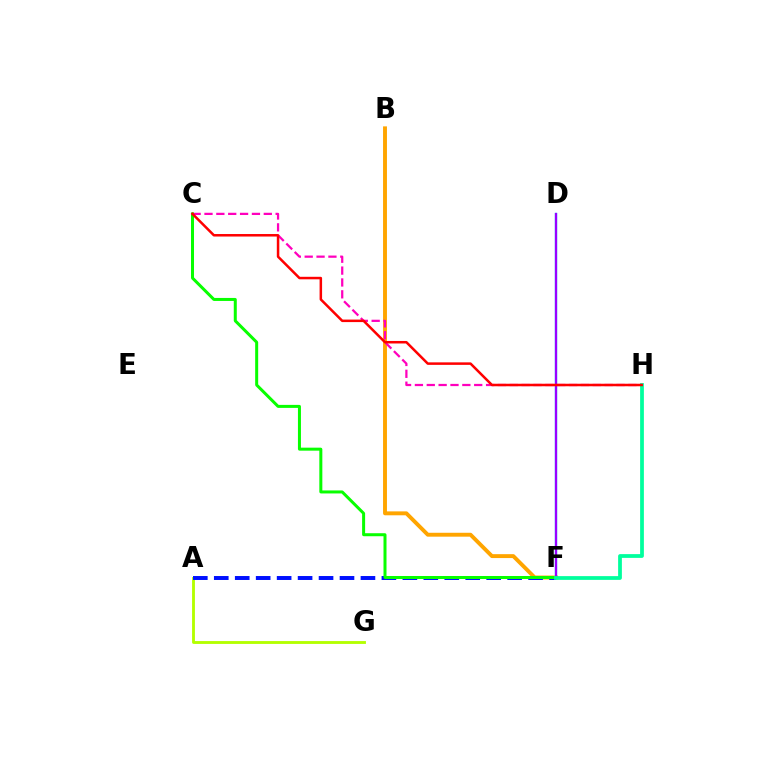{('D', 'F'): [{'color': '#00b5ff', 'line_style': 'solid', 'thickness': 1.71}, {'color': '#9b00ff', 'line_style': 'solid', 'thickness': 1.55}], ('B', 'F'): [{'color': '#ffa500', 'line_style': 'solid', 'thickness': 2.81}], ('C', 'H'): [{'color': '#ff00bd', 'line_style': 'dashed', 'thickness': 1.61}, {'color': '#ff0000', 'line_style': 'solid', 'thickness': 1.81}], ('A', 'G'): [{'color': '#b3ff00', 'line_style': 'solid', 'thickness': 2.05}], ('A', 'F'): [{'color': '#0010ff', 'line_style': 'dashed', 'thickness': 2.85}], ('C', 'F'): [{'color': '#08ff00', 'line_style': 'solid', 'thickness': 2.17}], ('F', 'H'): [{'color': '#00ff9d', 'line_style': 'solid', 'thickness': 2.71}]}